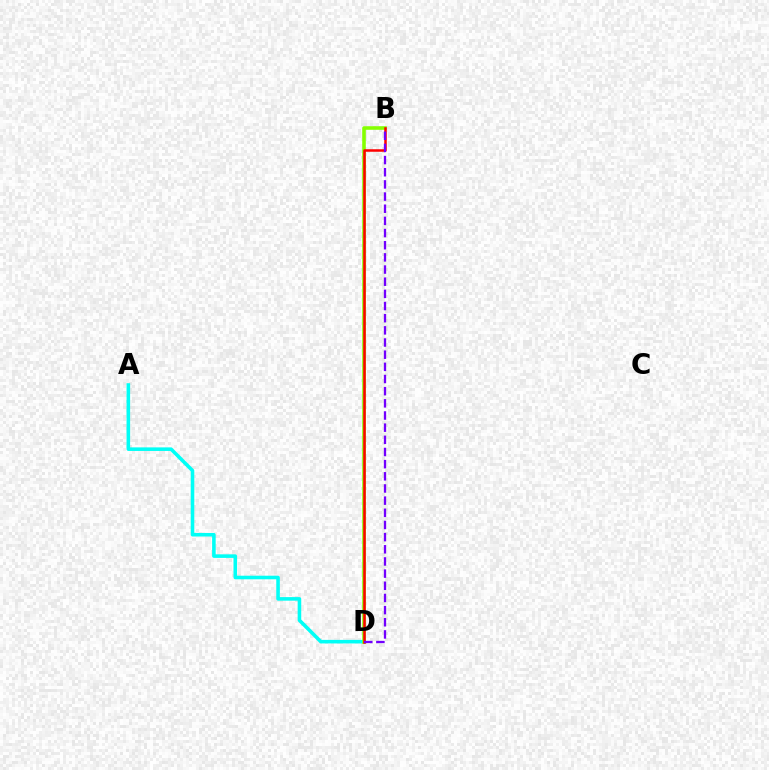{('A', 'D'): [{'color': '#00fff6', 'line_style': 'solid', 'thickness': 2.57}], ('B', 'D'): [{'color': '#84ff00', 'line_style': 'solid', 'thickness': 2.58}, {'color': '#ff0000', 'line_style': 'solid', 'thickness': 1.81}, {'color': '#7200ff', 'line_style': 'dashed', 'thickness': 1.65}]}